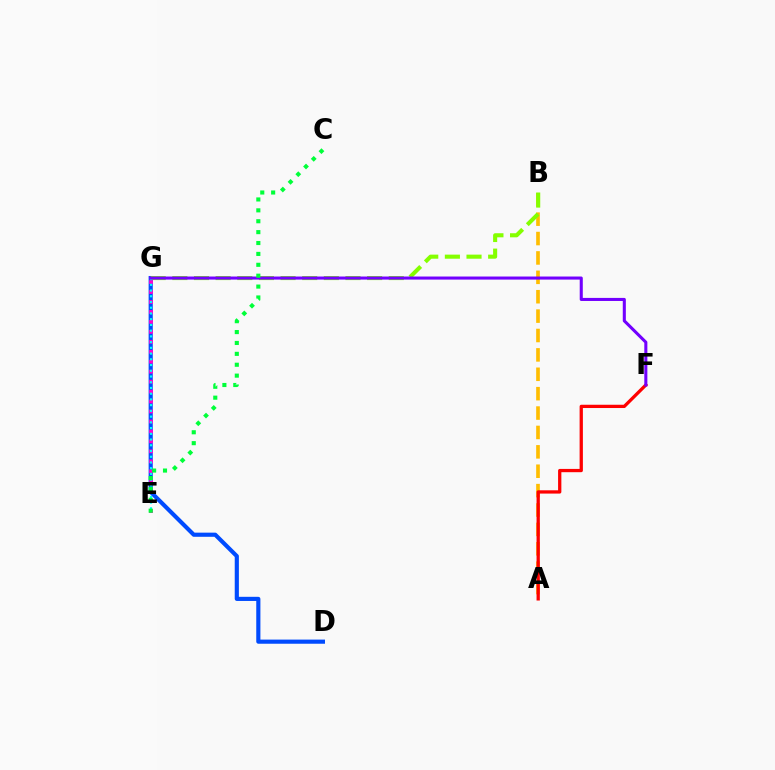{('D', 'G'): [{'color': '#004bff', 'line_style': 'solid', 'thickness': 2.98}], ('A', 'B'): [{'color': '#ffbd00', 'line_style': 'dashed', 'thickness': 2.63}], ('A', 'F'): [{'color': '#ff0000', 'line_style': 'solid', 'thickness': 2.36}], ('B', 'G'): [{'color': '#84ff00', 'line_style': 'dashed', 'thickness': 2.94}], ('E', 'G'): [{'color': '#ff00cf', 'line_style': 'dotted', 'thickness': 2.71}, {'color': '#00fff6', 'line_style': 'dotted', 'thickness': 1.56}], ('F', 'G'): [{'color': '#7200ff', 'line_style': 'solid', 'thickness': 2.21}], ('C', 'E'): [{'color': '#00ff39', 'line_style': 'dotted', 'thickness': 2.96}]}